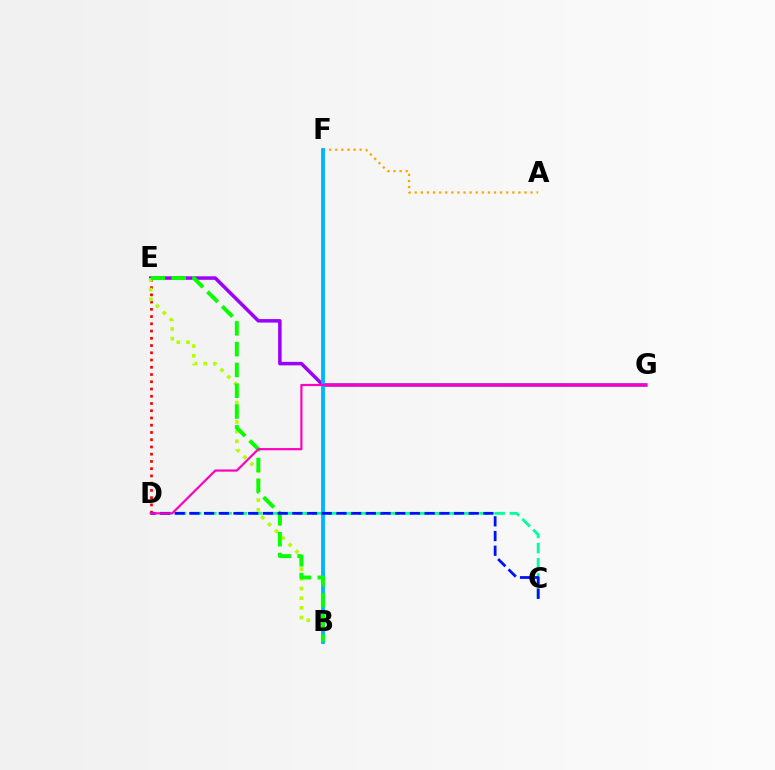{('C', 'D'): [{'color': '#00ff9d', 'line_style': 'dashed', 'thickness': 2.06}, {'color': '#0010ff', 'line_style': 'dashed', 'thickness': 2.0}], ('A', 'F'): [{'color': '#ffa500', 'line_style': 'dotted', 'thickness': 1.66}], ('E', 'G'): [{'color': '#9b00ff', 'line_style': 'solid', 'thickness': 2.52}], ('D', 'E'): [{'color': '#ff0000', 'line_style': 'dotted', 'thickness': 1.97}], ('B', 'E'): [{'color': '#b3ff00', 'line_style': 'dotted', 'thickness': 2.63}, {'color': '#08ff00', 'line_style': 'dashed', 'thickness': 2.83}], ('B', 'F'): [{'color': '#00b5ff', 'line_style': 'solid', 'thickness': 2.75}], ('D', 'G'): [{'color': '#ff00bd', 'line_style': 'solid', 'thickness': 1.58}]}